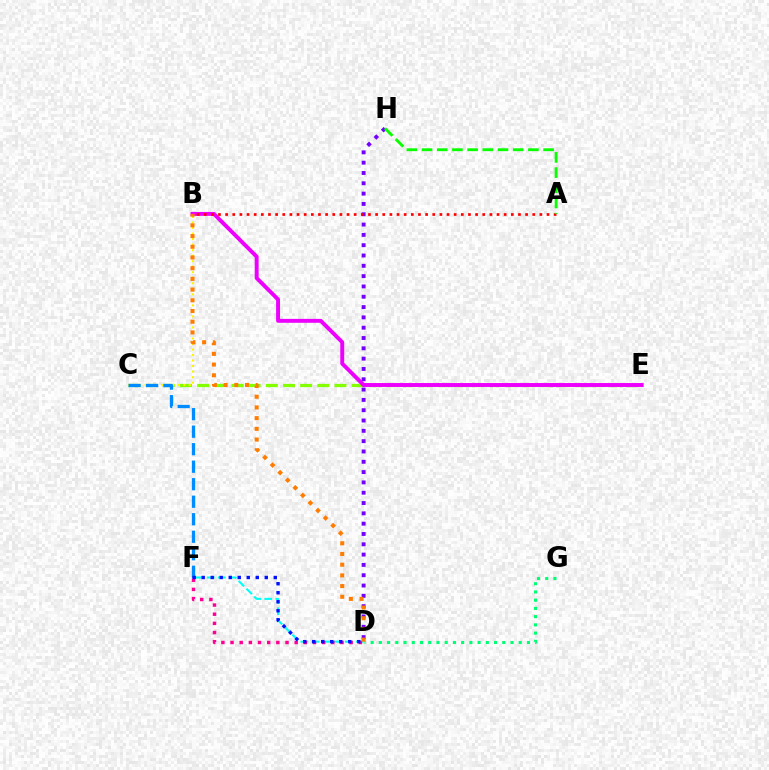{('C', 'E'): [{'color': '#84ff00', 'line_style': 'dashed', 'thickness': 2.33}], ('D', 'H'): [{'color': '#7200ff', 'line_style': 'dotted', 'thickness': 2.8}], ('B', 'C'): [{'color': '#fcf500', 'line_style': 'dotted', 'thickness': 1.5}], ('D', 'F'): [{'color': '#00fff6', 'line_style': 'dashed', 'thickness': 1.5}, {'color': '#ff0094', 'line_style': 'dotted', 'thickness': 2.49}, {'color': '#0010ff', 'line_style': 'dotted', 'thickness': 2.45}], ('C', 'F'): [{'color': '#008cff', 'line_style': 'dashed', 'thickness': 2.38}], ('B', 'E'): [{'color': '#ee00ff', 'line_style': 'solid', 'thickness': 2.82}], ('D', 'G'): [{'color': '#00ff74', 'line_style': 'dotted', 'thickness': 2.24}], ('A', 'B'): [{'color': '#ff0000', 'line_style': 'dotted', 'thickness': 1.94}], ('A', 'H'): [{'color': '#08ff00', 'line_style': 'dashed', 'thickness': 2.06}], ('B', 'D'): [{'color': '#ff7c00', 'line_style': 'dotted', 'thickness': 2.91}]}